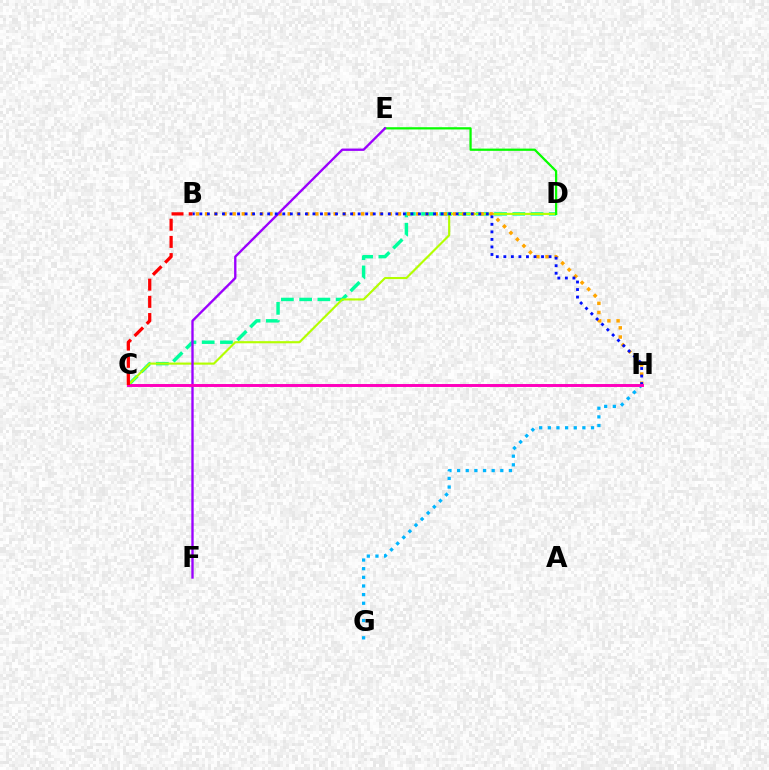{('C', 'D'): [{'color': '#00ff9d', 'line_style': 'dashed', 'thickness': 2.48}, {'color': '#b3ff00', 'line_style': 'solid', 'thickness': 1.54}], ('B', 'H'): [{'color': '#ffa500', 'line_style': 'dotted', 'thickness': 2.5}, {'color': '#0010ff', 'line_style': 'dotted', 'thickness': 2.05}], ('D', 'E'): [{'color': '#08ff00', 'line_style': 'solid', 'thickness': 1.62}], ('G', 'H'): [{'color': '#00b5ff', 'line_style': 'dotted', 'thickness': 2.35}], ('E', 'F'): [{'color': '#9b00ff', 'line_style': 'solid', 'thickness': 1.69}], ('C', 'H'): [{'color': '#ff00bd', 'line_style': 'solid', 'thickness': 2.12}], ('B', 'C'): [{'color': '#ff0000', 'line_style': 'dashed', 'thickness': 2.34}]}